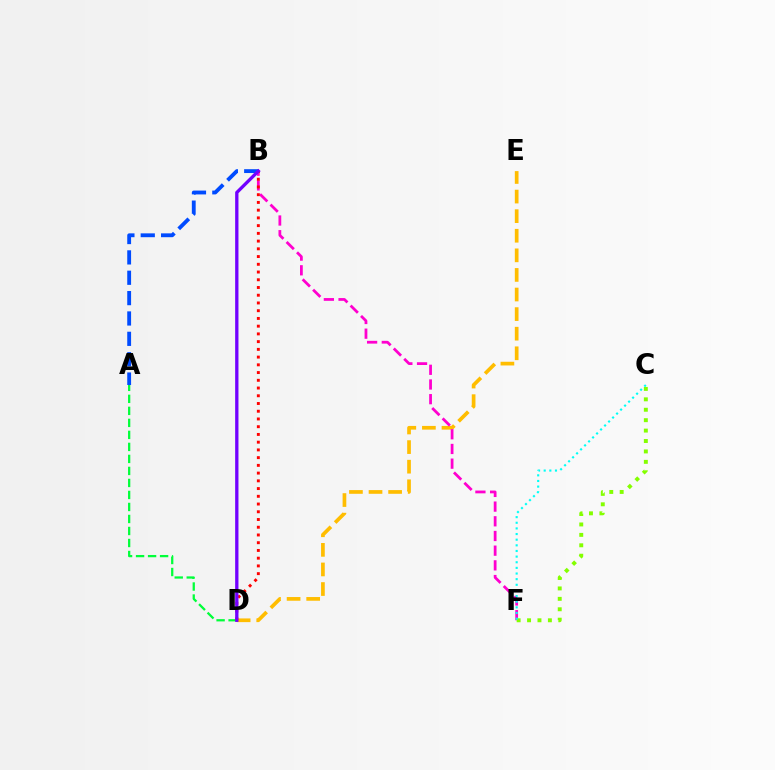{('A', 'B'): [{'color': '#004bff', 'line_style': 'dashed', 'thickness': 2.77}], ('D', 'E'): [{'color': '#ffbd00', 'line_style': 'dashed', 'thickness': 2.66}], ('B', 'F'): [{'color': '#ff00cf', 'line_style': 'dashed', 'thickness': 2.0}], ('C', 'F'): [{'color': '#84ff00', 'line_style': 'dotted', 'thickness': 2.83}, {'color': '#00fff6', 'line_style': 'dotted', 'thickness': 1.53}], ('A', 'D'): [{'color': '#00ff39', 'line_style': 'dashed', 'thickness': 1.63}], ('B', 'D'): [{'color': '#ff0000', 'line_style': 'dotted', 'thickness': 2.1}, {'color': '#7200ff', 'line_style': 'solid', 'thickness': 2.38}]}